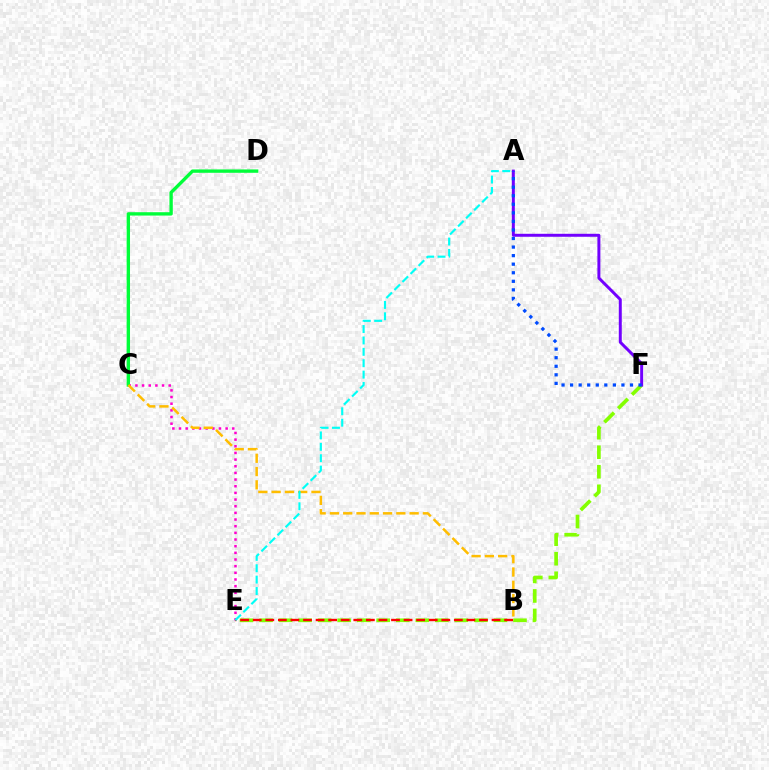{('C', 'E'): [{'color': '#ff00cf', 'line_style': 'dotted', 'thickness': 1.81}], ('C', 'D'): [{'color': '#00ff39', 'line_style': 'solid', 'thickness': 2.42}], ('E', 'F'): [{'color': '#84ff00', 'line_style': 'dashed', 'thickness': 2.65}], ('B', 'E'): [{'color': '#ff0000', 'line_style': 'dashed', 'thickness': 1.71}], ('B', 'C'): [{'color': '#ffbd00', 'line_style': 'dashed', 'thickness': 1.8}], ('A', 'E'): [{'color': '#00fff6', 'line_style': 'dashed', 'thickness': 1.55}], ('A', 'F'): [{'color': '#7200ff', 'line_style': 'solid', 'thickness': 2.14}, {'color': '#004bff', 'line_style': 'dotted', 'thickness': 2.32}]}